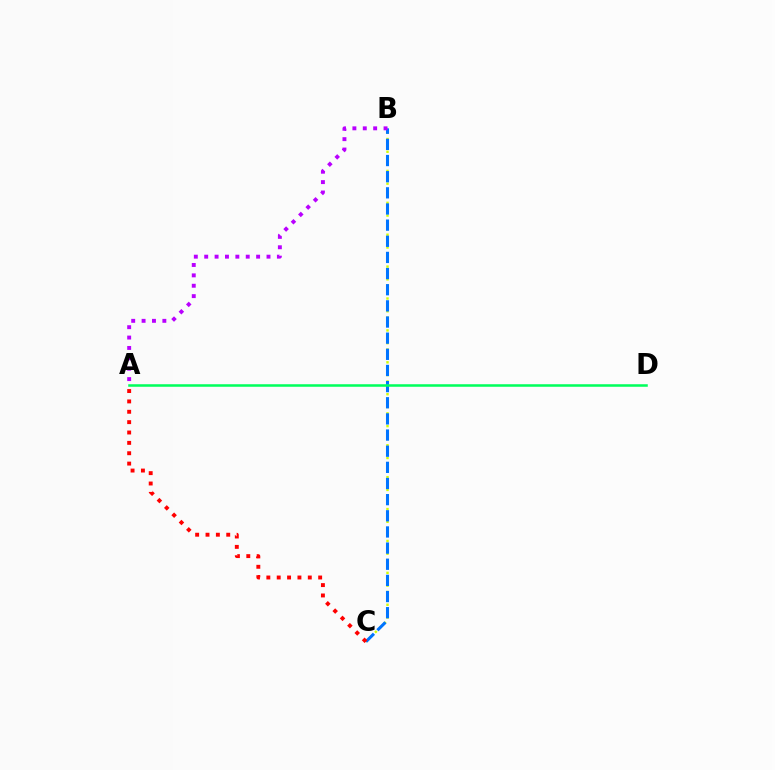{('B', 'C'): [{'color': '#d1ff00', 'line_style': 'dotted', 'thickness': 1.73}, {'color': '#0074ff', 'line_style': 'dashed', 'thickness': 2.19}], ('A', 'D'): [{'color': '#00ff5c', 'line_style': 'solid', 'thickness': 1.83}], ('A', 'C'): [{'color': '#ff0000', 'line_style': 'dotted', 'thickness': 2.82}], ('A', 'B'): [{'color': '#b900ff', 'line_style': 'dotted', 'thickness': 2.82}]}